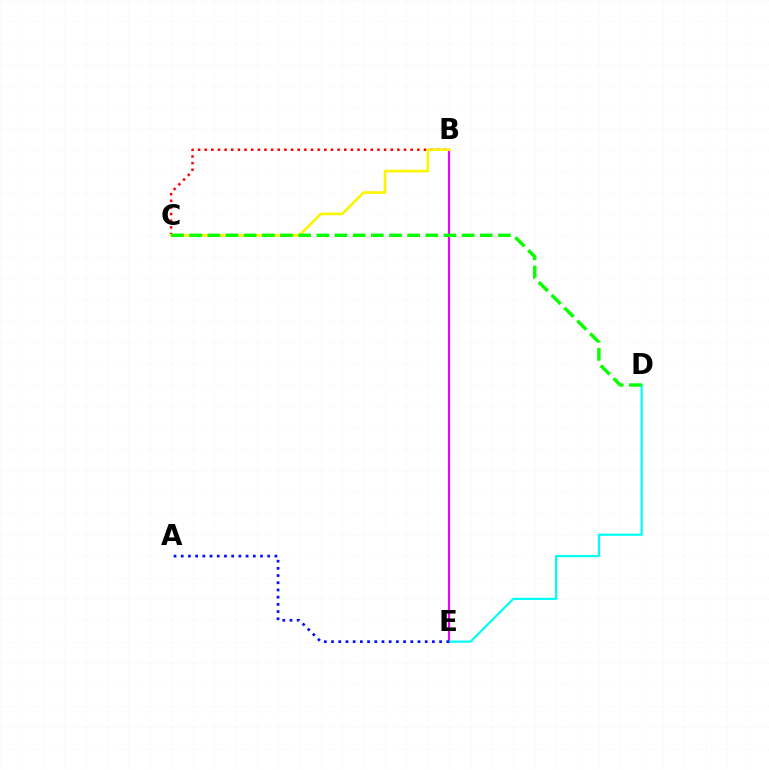{('B', 'E'): [{'color': '#ee00ff', 'line_style': 'solid', 'thickness': 1.57}], ('D', 'E'): [{'color': '#00fff6', 'line_style': 'solid', 'thickness': 1.6}], ('B', 'C'): [{'color': '#ff0000', 'line_style': 'dotted', 'thickness': 1.81}, {'color': '#fcf500', 'line_style': 'solid', 'thickness': 1.91}], ('A', 'E'): [{'color': '#0010ff', 'line_style': 'dotted', 'thickness': 1.96}], ('C', 'D'): [{'color': '#08ff00', 'line_style': 'dashed', 'thickness': 2.47}]}